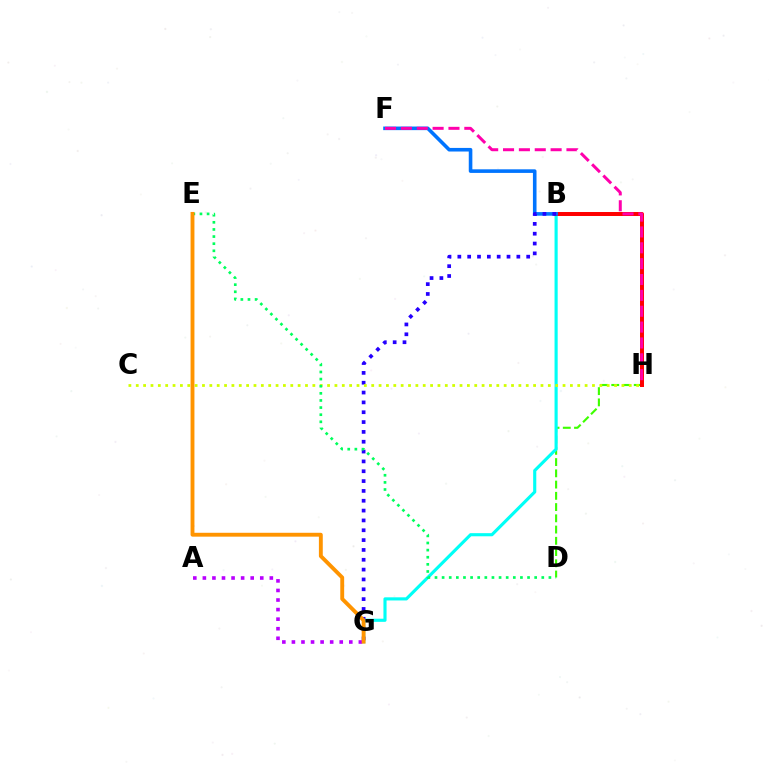{('D', 'H'): [{'color': '#3dff00', 'line_style': 'dashed', 'thickness': 1.53}], ('B', 'G'): [{'color': '#00fff6', 'line_style': 'solid', 'thickness': 2.26}, {'color': '#2500ff', 'line_style': 'dotted', 'thickness': 2.67}], ('B', 'H'): [{'color': '#ff0000', 'line_style': 'solid', 'thickness': 2.86}], ('B', 'F'): [{'color': '#0074ff', 'line_style': 'solid', 'thickness': 2.59}], ('C', 'H'): [{'color': '#d1ff00', 'line_style': 'dotted', 'thickness': 2.0}], ('F', 'H'): [{'color': '#ff00ac', 'line_style': 'dashed', 'thickness': 2.15}], ('A', 'G'): [{'color': '#b900ff', 'line_style': 'dotted', 'thickness': 2.6}], ('D', 'E'): [{'color': '#00ff5c', 'line_style': 'dotted', 'thickness': 1.93}], ('E', 'G'): [{'color': '#ff9400', 'line_style': 'solid', 'thickness': 2.79}]}